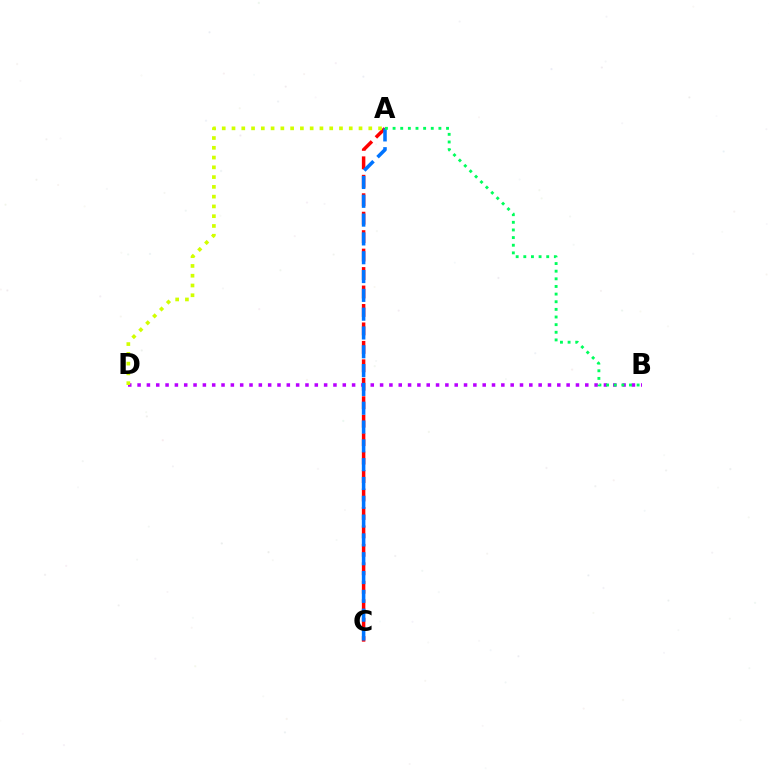{('A', 'C'): [{'color': '#ff0000', 'line_style': 'dashed', 'thickness': 2.51}, {'color': '#0074ff', 'line_style': 'dashed', 'thickness': 2.56}], ('B', 'D'): [{'color': '#b900ff', 'line_style': 'dotted', 'thickness': 2.53}], ('A', 'B'): [{'color': '#00ff5c', 'line_style': 'dotted', 'thickness': 2.07}], ('A', 'D'): [{'color': '#d1ff00', 'line_style': 'dotted', 'thickness': 2.65}]}